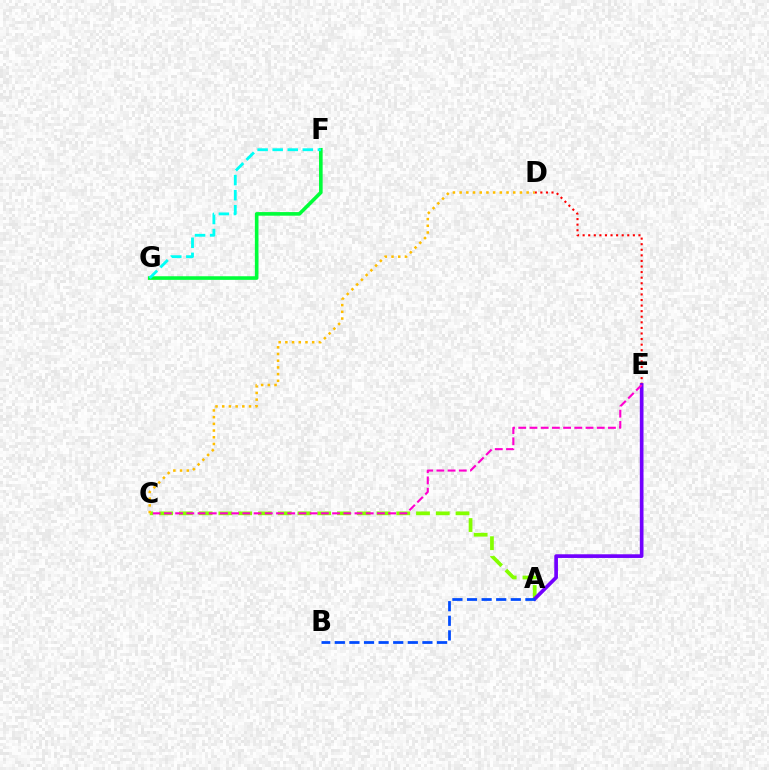{('D', 'E'): [{'color': '#ff0000', 'line_style': 'dotted', 'thickness': 1.52}], ('A', 'C'): [{'color': '#84ff00', 'line_style': 'dashed', 'thickness': 2.68}], ('A', 'E'): [{'color': '#7200ff', 'line_style': 'solid', 'thickness': 2.65}], ('A', 'B'): [{'color': '#004bff', 'line_style': 'dashed', 'thickness': 1.98}], ('F', 'G'): [{'color': '#00ff39', 'line_style': 'solid', 'thickness': 2.6}, {'color': '#00fff6', 'line_style': 'dashed', 'thickness': 2.05}], ('C', 'D'): [{'color': '#ffbd00', 'line_style': 'dotted', 'thickness': 1.82}], ('C', 'E'): [{'color': '#ff00cf', 'line_style': 'dashed', 'thickness': 1.52}]}